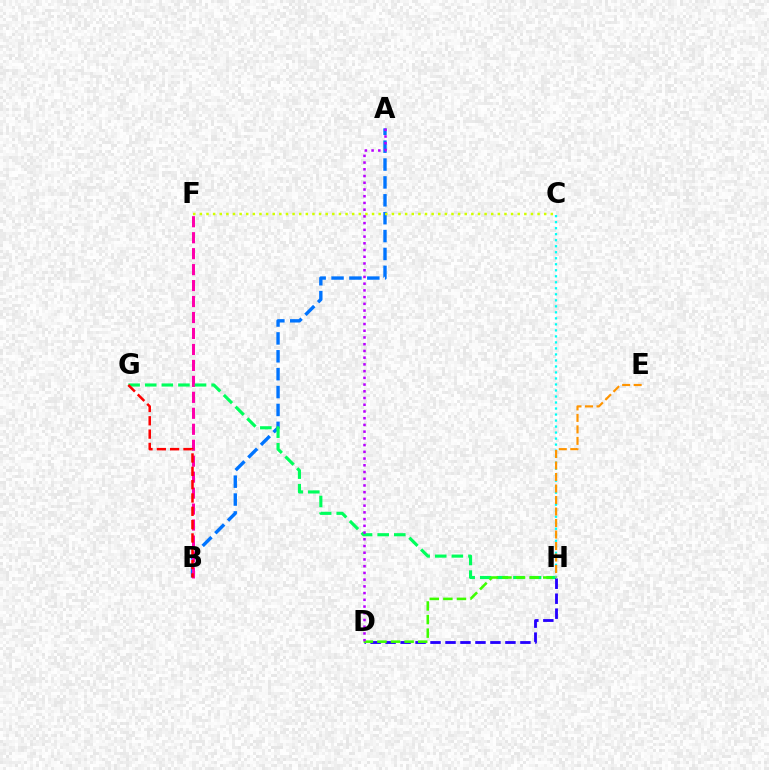{('A', 'B'): [{'color': '#0074ff', 'line_style': 'dashed', 'thickness': 2.43}], ('B', 'F'): [{'color': '#ff00ac', 'line_style': 'dashed', 'thickness': 2.17}], ('C', 'F'): [{'color': '#d1ff00', 'line_style': 'dotted', 'thickness': 1.8}], ('G', 'H'): [{'color': '#00ff5c', 'line_style': 'dashed', 'thickness': 2.26}], ('C', 'H'): [{'color': '#00fff6', 'line_style': 'dotted', 'thickness': 1.63}], ('D', 'H'): [{'color': '#2500ff', 'line_style': 'dashed', 'thickness': 2.03}, {'color': '#3dff00', 'line_style': 'dashed', 'thickness': 1.85}], ('B', 'G'): [{'color': '#ff0000', 'line_style': 'dashed', 'thickness': 1.81}], ('E', 'H'): [{'color': '#ff9400', 'line_style': 'dashed', 'thickness': 1.56}], ('A', 'D'): [{'color': '#b900ff', 'line_style': 'dotted', 'thickness': 1.83}]}